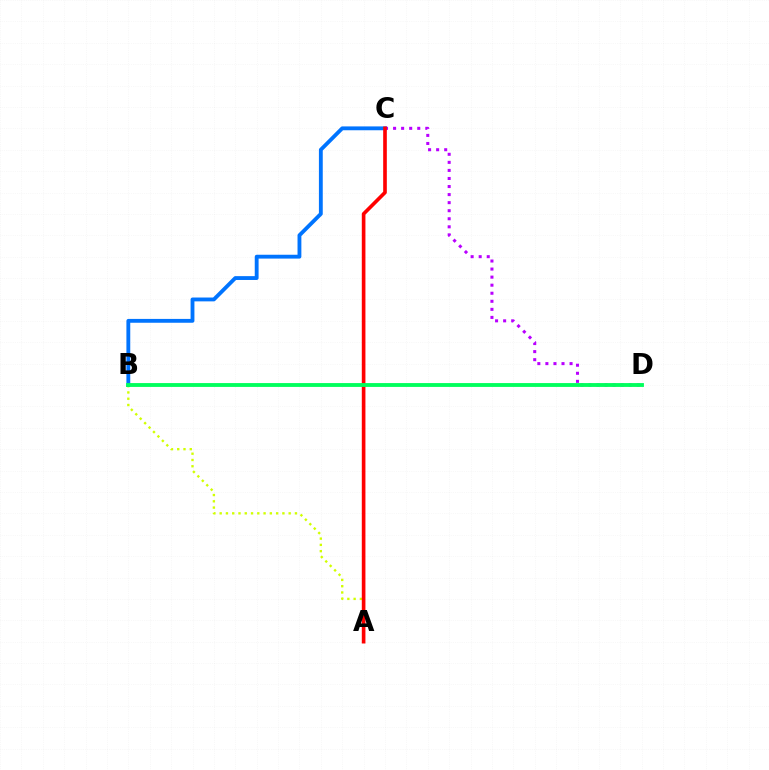{('A', 'B'): [{'color': '#d1ff00', 'line_style': 'dotted', 'thickness': 1.7}], ('B', 'C'): [{'color': '#0074ff', 'line_style': 'solid', 'thickness': 2.77}], ('C', 'D'): [{'color': '#b900ff', 'line_style': 'dotted', 'thickness': 2.19}], ('A', 'C'): [{'color': '#ff0000', 'line_style': 'solid', 'thickness': 2.62}], ('B', 'D'): [{'color': '#00ff5c', 'line_style': 'solid', 'thickness': 2.77}]}